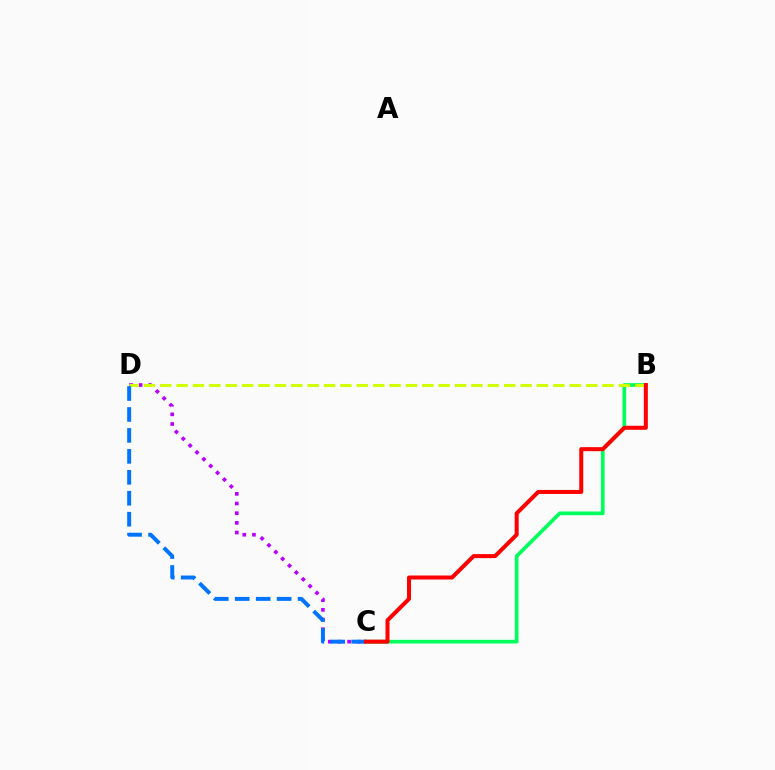{('C', 'D'): [{'color': '#b900ff', 'line_style': 'dotted', 'thickness': 2.63}, {'color': '#0074ff', 'line_style': 'dashed', 'thickness': 2.85}], ('B', 'C'): [{'color': '#00ff5c', 'line_style': 'solid', 'thickness': 2.66}, {'color': '#ff0000', 'line_style': 'solid', 'thickness': 2.89}], ('B', 'D'): [{'color': '#d1ff00', 'line_style': 'dashed', 'thickness': 2.23}]}